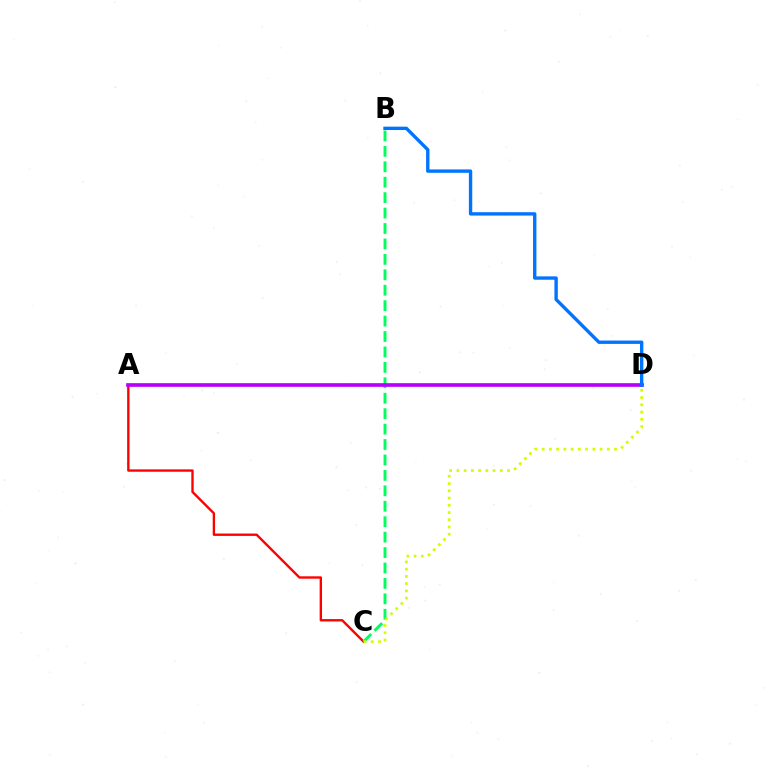{('A', 'C'): [{'color': '#ff0000', 'line_style': 'solid', 'thickness': 1.71}], ('B', 'C'): [{'color': '#00ff5c', 'line_style': 'dashed', 'thickness': 2.1}], ('A', 'D'): [{'color': '#b900ff', 'line_style': 'solid', 'thickness': 2.65}], ('B', 'D'): [{'color': '#0074ff', 'line_style': 'solid', 'thickness': 2.42}], ('C', 'D'): [{'color': '#d1ff00', 'line_style': 'dotted', 'thickness': 1.97}]}